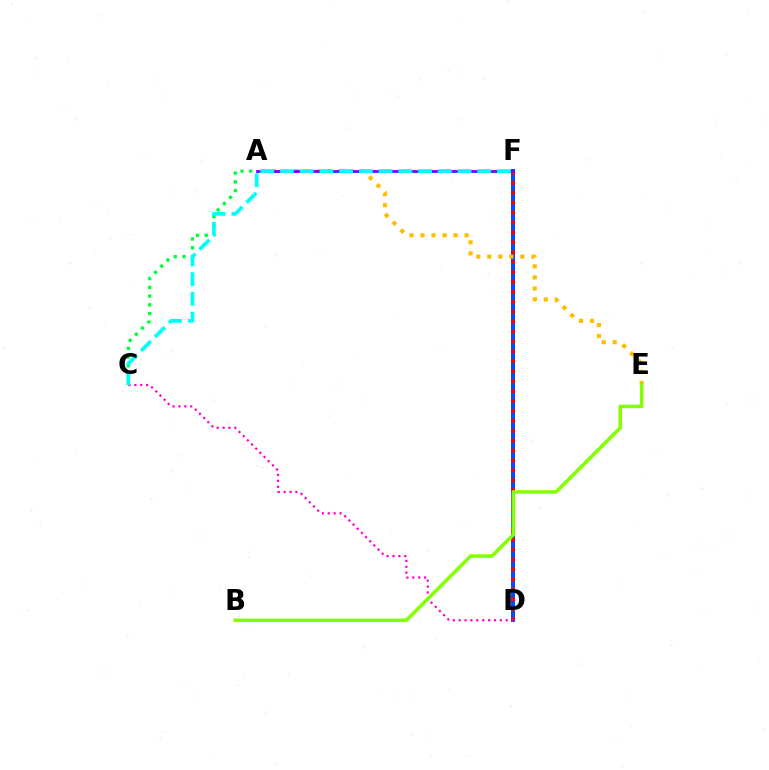{('A', 'C'): [{'color': '#00ff39', 'line_style': 'dotted', 'thickness': 2.37}], ('D', 'F'): [{'color': '#004bff', 'line_style': 'solid', 'thickness': 2.89}, {'color': '#ff0000', 'line_style': 'dotted', 'thickness': 2.69}], ('A', 'E'): [{'color': '#ffbd00', 'line_style': 'dotted', 'thickness': 3.0}], ('C', 'D'): [{'color': '#ff00cf', 'line_style': 'dotted', 'thickness': 1.6}], ('B', 'E'): [{'color': '#84ff00', 'line_style': 'solid', 'thickness': 2.54}], ('A', 'F'): [{'color': '#7200ff', 'line_style': 'solid', 'thickness': 1.99}], ('C', 'F'): [{'color': '#00fff6', 'line_style': 'dashed', 'thickness': 2.68}]}